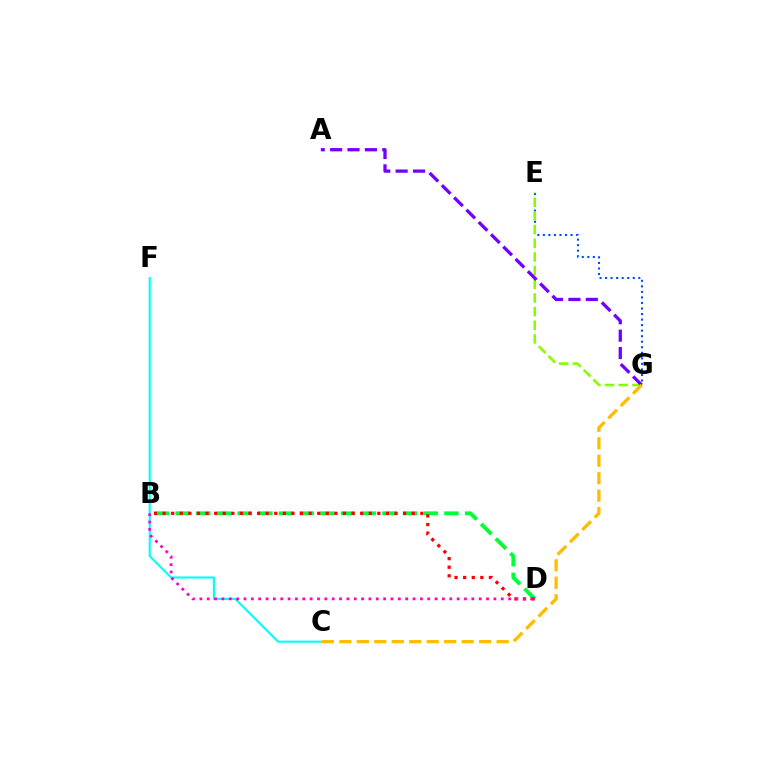{('E', 'G'): [{'color': '#004bff', 'line_style': 'dotted', 'thickness': 1.5}, {'color': '#84ff00', 'line_style': 'dashed', 'thickness': 1.86}], ('A', 'G'): [{'color': '#7200ff', 'line_style': 'dashed', 'thickness': 2.36}], ('C', 'F'): [{'color': '#00fff6', 'line_style': 'solid', 'thickness': 1.51}], ('C', 'G'): [{'color': '#ffbd00', 'line_style': 'dashed', 'thickness': 2.37}], ('B', 'D'): [{'color': '#00ff39', 'line_style': 'dashed', 'thickness': 2.81}, {'color': '#ff0000', 'line_style': 'dotted', 'thickness': 2.33}, {'color': '#ff00cf', 'line_style': 'dotted', 'thickness': 2.0}]}